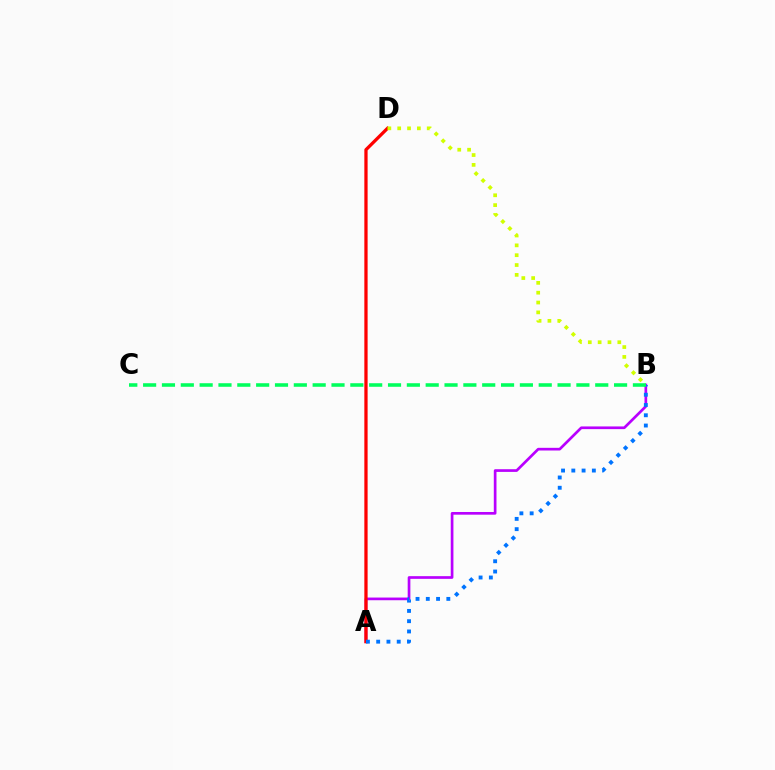{('A', 'B'): [{'color': '#b900ff', 'line_style': 'solid', 'thickness': 1.93}, {'color': '#0074ff', 'line_style': 'dotted', 'thickness': 2.79}], ('A', 'D'): [{'color': '#ff0000', 'line_style': 'solid', 'thickness': 2.35}], ('B', 'C'): [{'color': '#00ff5c', 'line_style': 'dashed', 'thickness': 2.56}], ('B', 'D'): [{'color': '#d1ff00', 'line_style': 'dotted', 'thickness': 2.67}]}